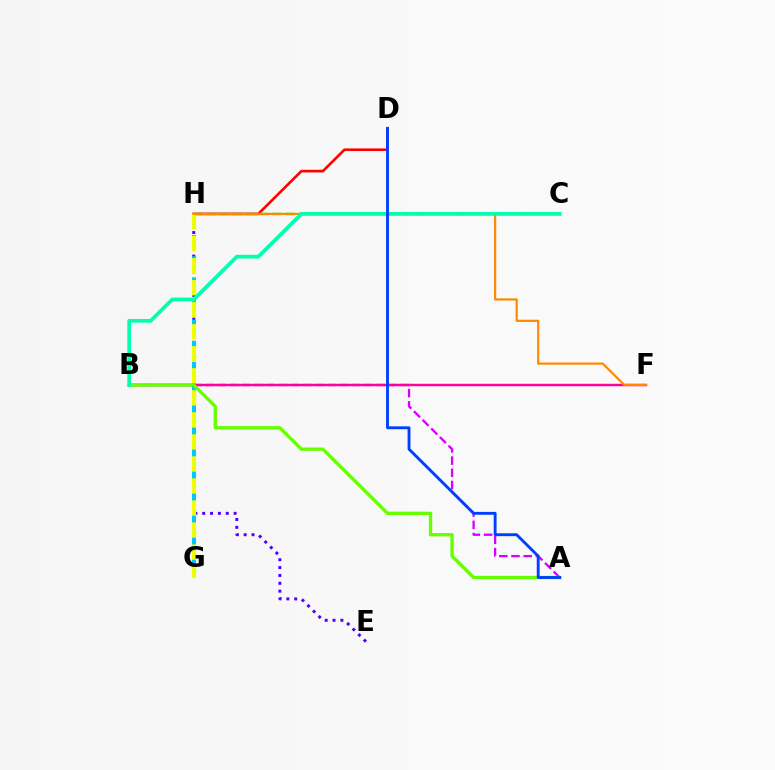{('E', 'H'): [{'color': '#4f00ff', 'line_style': 'dotted', 'thickness': 2.13}], ('A', 'B'): [{'color': '#d600ff', 'line_style': 'dashed', 'thickness': 1.66}, {'color': '#66ff00', 'line_style': 'solid', 'thickness': 2.39}], ('D', 'H'): [{'color': '#ff0000', 'line_style': 'solid', 'thickness': 1.89}], ('C', 'H'): [{'color': '#00ff27', 'line_style': 'dashed', 'thickness': 1.77}], ('G', 'H'): [{'color': '#00c7ff', 'line_style': 'dashed', 'thickness': 2.87}, {'color': '#eeff00', 'line_style': 'dashed', 'thickness': 2.99}], ('B', 'F'): [{'color': '#ff00a0', 'line_style': 'solid', 'thickness': 1.76}], ('F', 'H'): [{'color': '#ff8800', 'line_style': 'solid', 'thickness': 1.57}], ('B', 'C'): [{'color': '#00ffaf', 'line_style': 'solid', 'thickness': 2.66}], ('A', 'D'): [{'color': '#003fff', 'line_style': 'solid', 'thickness': 2.07}]}